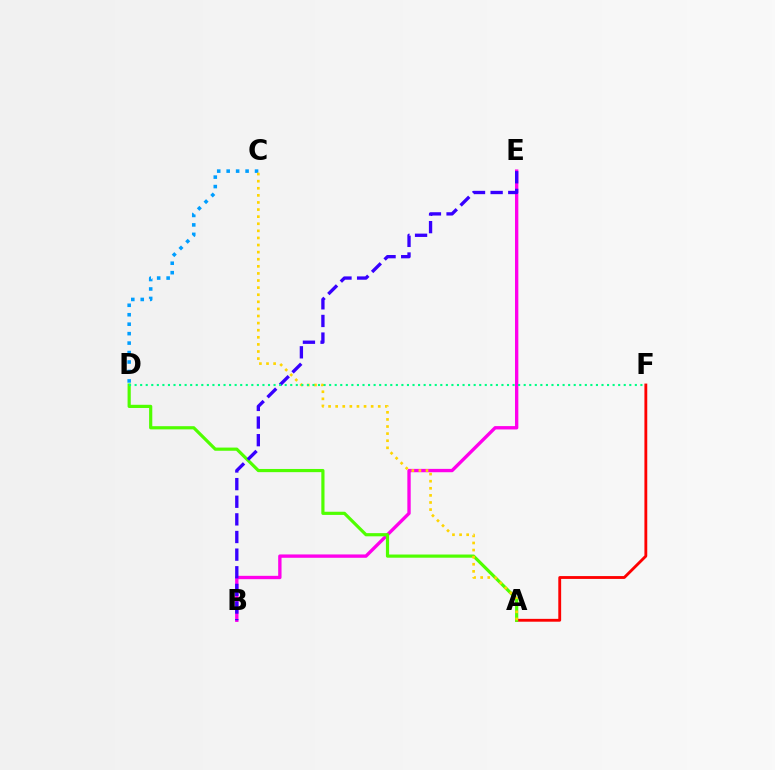{('A', 'F'): [{'color': '#ff0000', 'line_style': 'solid', 'thickness': 2.05}], ('C', 'D'): [{'color': '#009eff', 'line_style': 'dotted', 'thickness': 2.57}], ('B', 'E'): [{'color': '#ff00ed', 'line_style': 'solid', 'thickness': 2.41}, {'color': '#3700ff', 'line_style': 'dashed', 'thickness': 2.4}], ('A', 'D'): [{'color': '#4fff00', 'line_style': 'solid', 'thickness': 2.29}], ('A', 'C'): [{'color': '#ffd500', 'line_style': 'dotted', 'thickness': 1.93}], ('D', 'F'): [{'color': '#00ff86', 'line_style': 'dotted', 'thickness': 1.51}]}